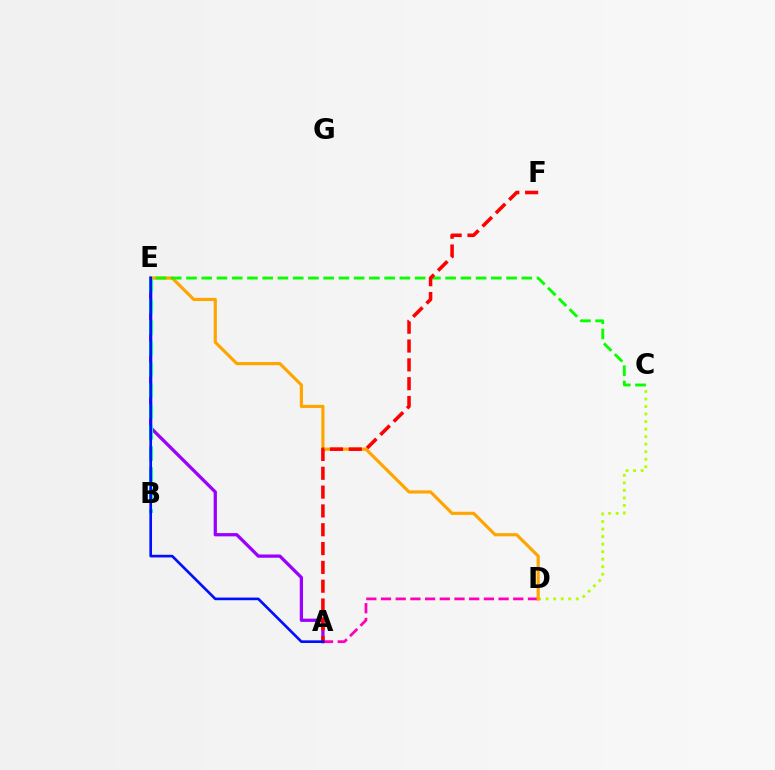{('A', 'D'): [{'color': '#ff00bd', 'line_style': 'dashed', 'thickness': 2.0}], ('C', 'D'): [{'color': '#b3ff00', 'line_style': 'dotted', 'thickness': 2.04}], ('B', 'E'): [{'color': '#00b5ff', 'line_style': 'solid', 'thickness': 1.54}, {'color': '#00ff9d', 'line_style': 'dashed', 'thickness': 2.86}], ('A', 'E'): [{'color': '#9b00ff', 'line_style': 'solid', 'thickness': 2.35}, {'color': '#0010ff', 'line_style': 'solid', 'thickness': 1.91}], ('D', 'E'): [{'color': '#ffa500', 'line_style': 'solid', 'thickness': 2.28}], ('C', 'E'): [{'color': '#08ff00', 'line_style': 'dashed', 'thickness': 2.07}], ('A', 'F'): [{'color': '#ff0000', 'line_style': 'dashed', 'thickness': 2.56}]}